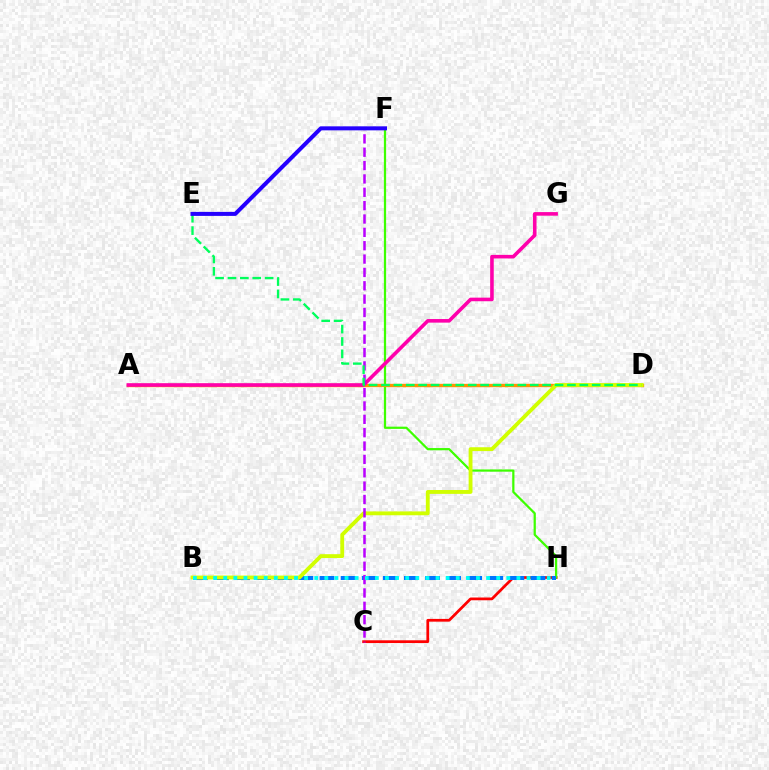{('C', 'H'): [{'color': '#ff0000', 'line_style': 'solid', 'thickness': 1.98}], ('F', 'H'): [{'color': '#3dff00', 'line_style': 'solid', 'thickness': 1.61}], ('A', 'D'): [{'color': '#ff9400', 'line_style': 'solid', 'thickness': 2.4}], ('B', 'H'): [{'color': '#0074ff', 'line_style': 'dashed', 'thickness': 2.87}, {'color': '#00fff6', 'line_style': 'dotted', 'thickness': 2.75}], ('A', 'G'): [{'color': '#ff00ac', 'line_style': 'solid', 'thickness': 2.59}], ('B', 'D'): [{'color': '#d1ff00', 'line_style': 'solid', 'thickness': 2.77}], ('C', 'F'): [{'color': '#b900ff', 'line_style': 'dashed', 'thickness': 1.81}], ('D', 'E'): [{'color': '#00ff5c', 'line_style': 'dashed', 'thickness': 1.68}], ('E', 'F'): [{'color': '#2500ff', 'line_style': 'solid', 'thickness': 2.9}]}